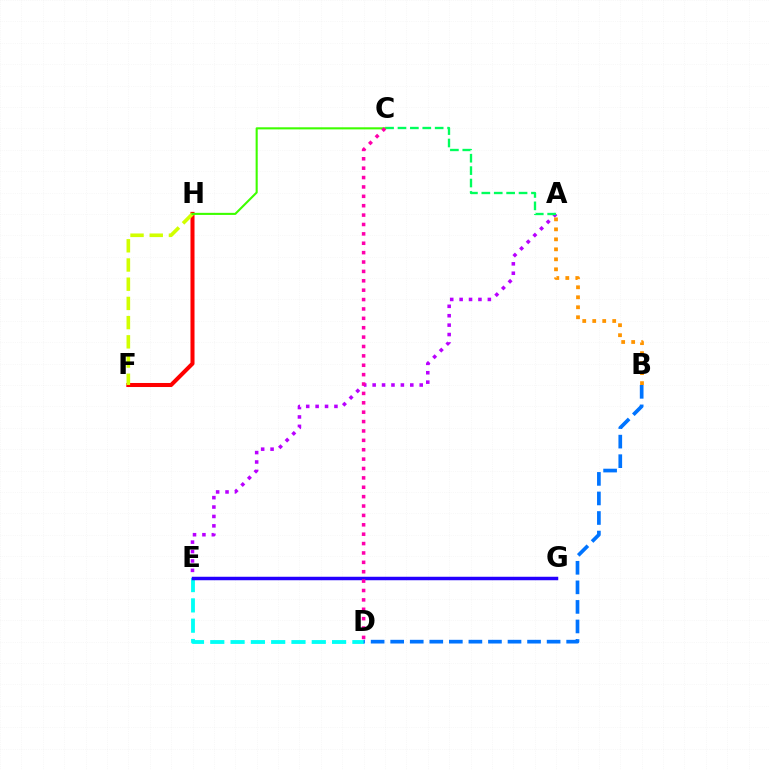{('A', 'E'): [{'color': '#b900ff', 'line_style': 'dotted', 'thickness': 2.56}], ('A', 'C'): [{'color': '#00ff5c', 'line_style': 'dashed', 'thickness': 1.69}], ('F', 'H'): [{'color': '#ff0000', 'line_style': 'solid', 'thickness': 2.91}, {'color': '#d1ff00', 'line_style': 'dashed', 'thickness': 2.61}], ('D', 'E'): [{'color': '#00fff6', 'line_style': 'dashed', 'thickness': 2.76}], ('E', 'G'): [{'color': '#2500ff', 'line_style': 'solid', 'thickness': 2.5}], ('C', 'H'): [{'color': '#3dff00', 'line_style': 'solid', 'thickness': 1.51}], ('A', 'B'): [{'color': '#ff9400', 'line_style': 'dotted', 'thickness': 2.71}], ('B', 'D'): [{'color': '#0074ff', 'line_style': 'dashed', 'thickness': 2.66}], ('C', 'D'): [{'color': '#ff00ac', 'line_style': 'dotted', 'thickness': 2.55}]}